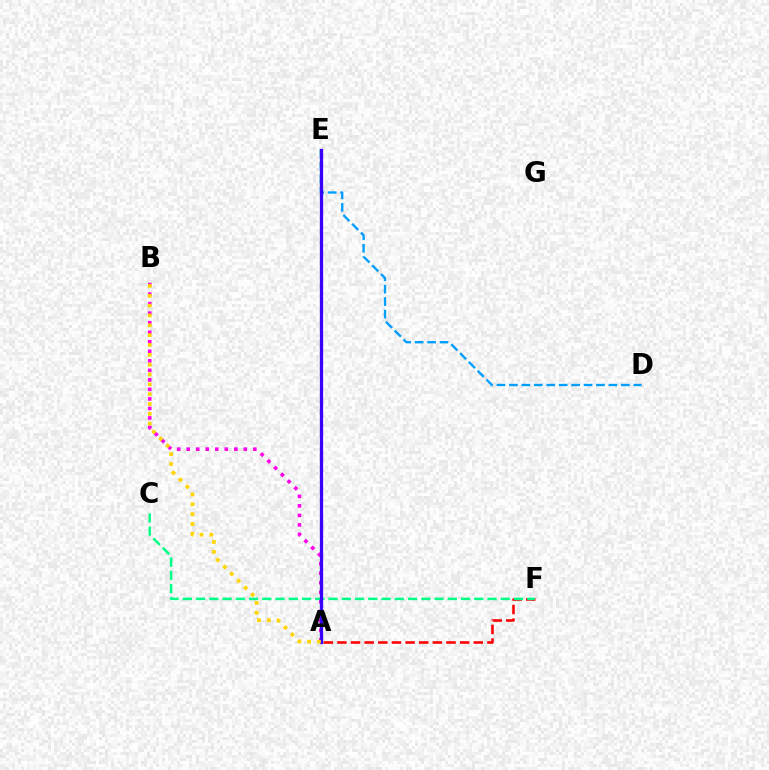{('A', 'B'): [{'color': '#ff00ed', 'line_style': 'dotted', 'thickness': 2.59}, {'color': '#ffd500', 'line_style': 'dotted', 'thickness': 2.67}], ('D', 'E'): [{'color': '#009eff', 'line_style': 'dashed', 'thickness': 1.69}], ('A', 'E'): [{'color': '#4fff00', 'line_style': 'dashed', 'thickness': 1.54}, {'color': '#3700ff', 'line_style': 'solid', 'thickness': 2.35}], ('A', 'F'): [{'color': '#ff0000', 'line_style': 'dashed', 'thickness': 1.85}], ('C', 'F'): [{'color': '#00ff86', 'line_style': 'dashed', 'thickness': 1.8}]}